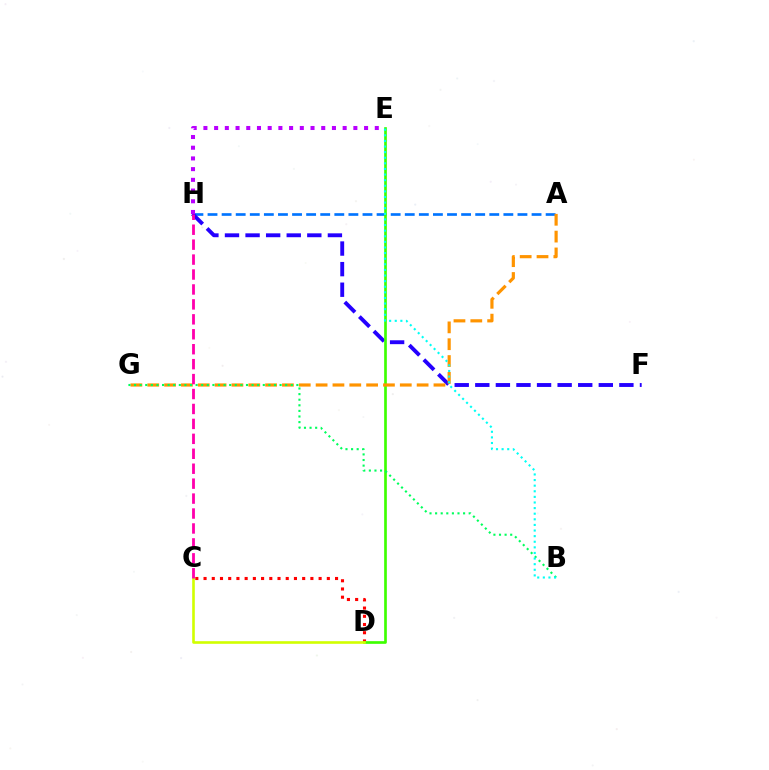{('A', 'H'): [{'color': '#0074ff', 'line_style': 'dashed', 'thickness': 1.91}], ('C', 'D'): [{'color': '#ff0000', 'line_style': 'dotted', 'thickness': 2.23}, {'color': '#d1ff00', 'line_style': 'solid', 'thickness': 1.89}], ('F', 'H'): [{'color': '#2500ff', 'line_style': 'dashed', 'thickness': 2.8}], ('D', 'E'): [{'color': '#3dff00', 'line_style': 'solid', 'thickness': 1.92}], ('E', 'H'): [{'color': '#b900ff', 'line_style': 'dotted', 'thickness': 2.91}], ('A', 'G'): [{'color': '#ff9400', 'line_style': 'dashed', 'thickness': 2.29}], ('C', 'H'): [{'color': '#ff00ac', 'line_style': 'dashed', 'thickness': 2.03}], ('B', 'G'): [{'color': '#00ff5c', 'line_style': 'dotted', 'thickness': 1.52}], ('B', 'E'): [{'color': '#00fff6', 'line_style': 'dotted', 'thickness': 1.52}]}